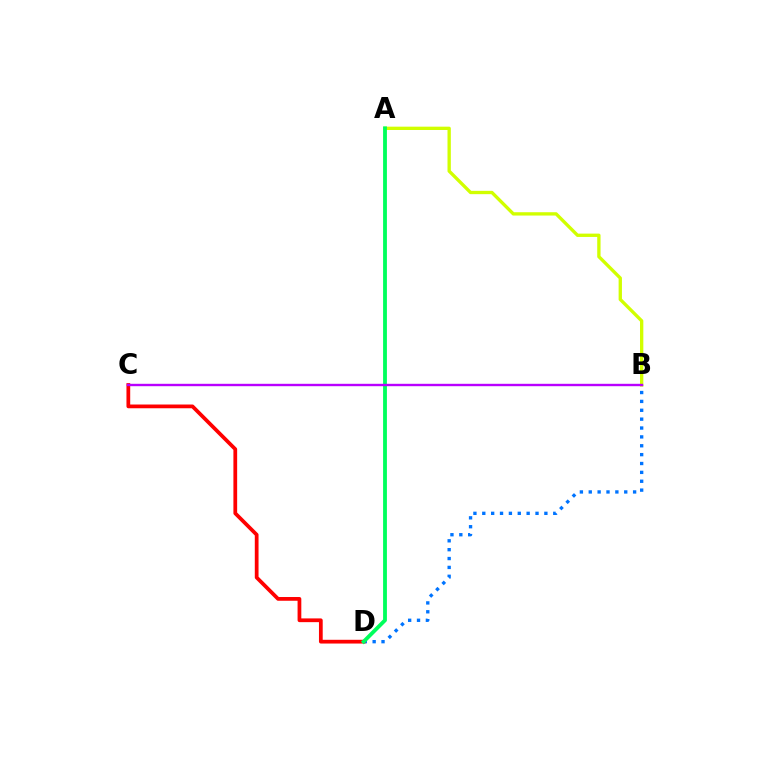{('B', 'D'): [{'color': '#0074ff', 'line_style': 'dotted', 'thickness': 2.41}], ('A', 'B'): [{'color': '#d1ff00', 'line_style': 'solid', 'thickness': 2.4}], ('C', 'D'): [{'color': '#ff0000', 'line_style': 'solid', 'thickness': 2.7}], ('A', 'D'): [{'color': '#00ff5c', 'line_style': 'solid', 'thickness': 2.75}], ('B', 'C'): [{'color': '#b900ff', 'line_style': 'solid', 'thickness': 1.72}]}